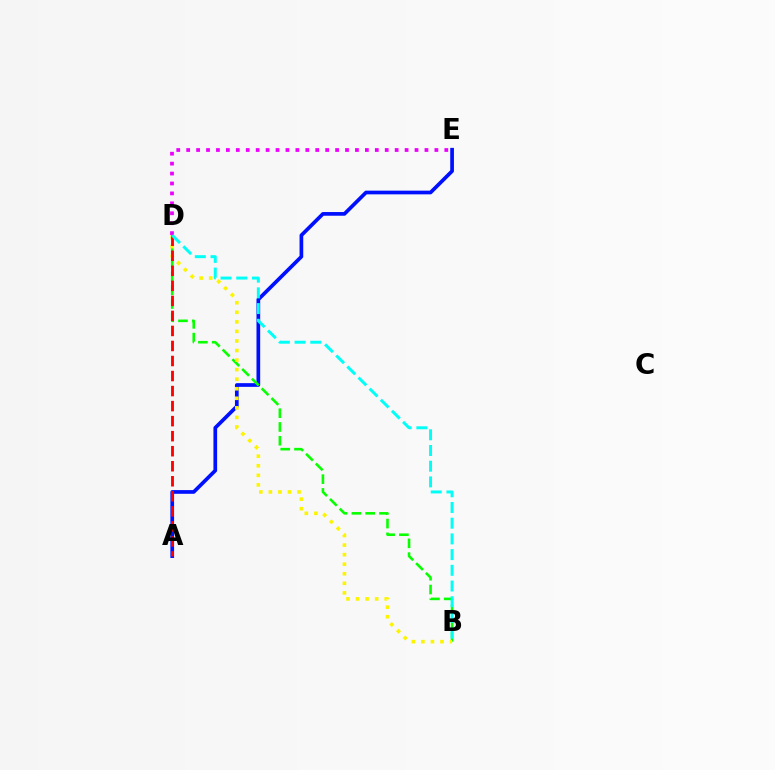{('A', 'E'): [{'color': '#0010ff', 'line_style': 'solid', 'thickness': 2.66}], ('B', 'D'): [{'color': '#08ff00', 'line_style': 'dashed', 'thickness': 1.87}, {'color': '#fcf500', 'line_style': 'dotted', 'thickness': 2.6}, {'color': '#00fff6', 'line_style': 'dashed', 'thickness': 2.13}], ('D', 'E'): [{'color': '#ee00ff', 'line_style': 'dotted', 'thickness': 2.7}], ('A', 'D'): [{'color': '#ff0000', 'line_style': 'dashed', 'thickness': 2.04}]}